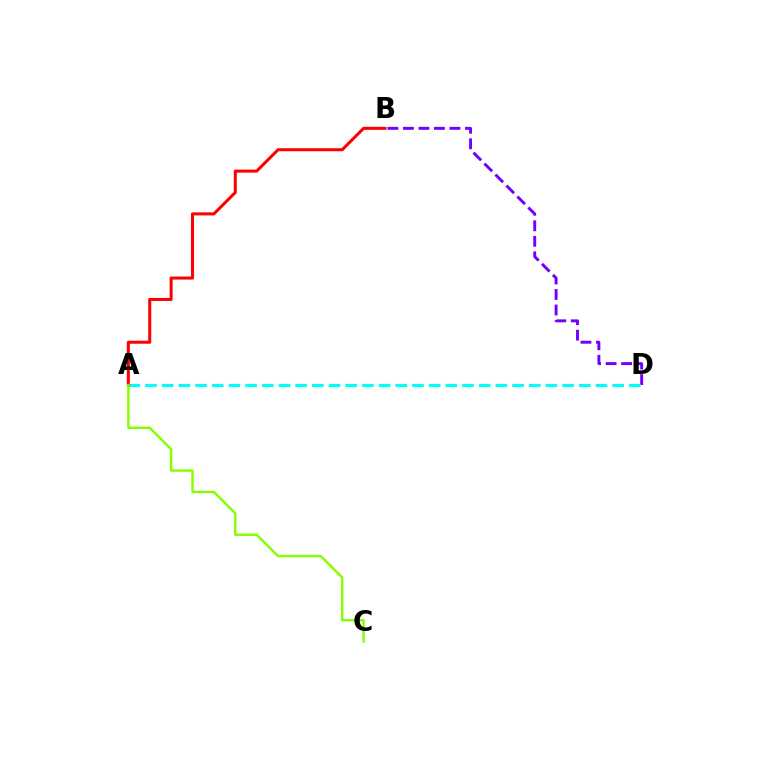{('B', 'D'): [{'color': '#7200ff', 'line_style': 'dashed', 'thickness': 2.11}], ('A', 'D'): [{'color': '#00fff6', 'line_style': 'dashed', 'thickness': 2.27}], ('A', 'B'): [{'color': '#ff0000', 'line_style': 'solid', 'thickness': 2.19}], ('A', 'C'): [{'color': '#84ff00', 'line_style': 'solid', 'thickness': 1.75}]}